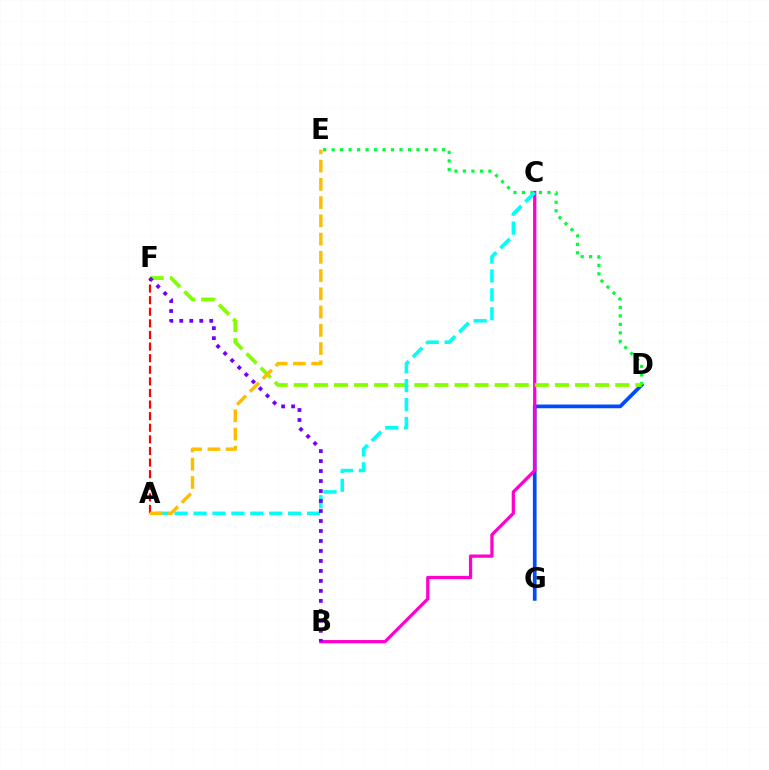{('D', 'G'): [{'color': '#004bff', 'line_style': 'solid', 'thickness': 2.67}], ('D', 'E'): [{'color': '#00ff39', 'line_style': 'dotted', 'thickness': 2.31}], ('B', 'C'): [{'color': '#ff00cf', 'line_style': 'solid', 'thickness': 2.35}], ('D', 'F'): [{'color': '#84ff00', 'line_style': 'dashed', 'thickness': 2.73}], ('A', 'C'): [{'color': '#00fff6', 'line_style': 'dashed', 'thickness': 2.57}], ('A', 'F'): [{'color': '#ff0000', 'line_style': 'dashed', 'thickness': 1.58}], ('B', 'F'): [{'color': '#7200ff', 'line_style': 'dotted', 'thickness': 2.71}], ('A', 'E'): [{'color': '#ffbd00', 'line_style': 'dashed', 'thickness': 2.48}]}